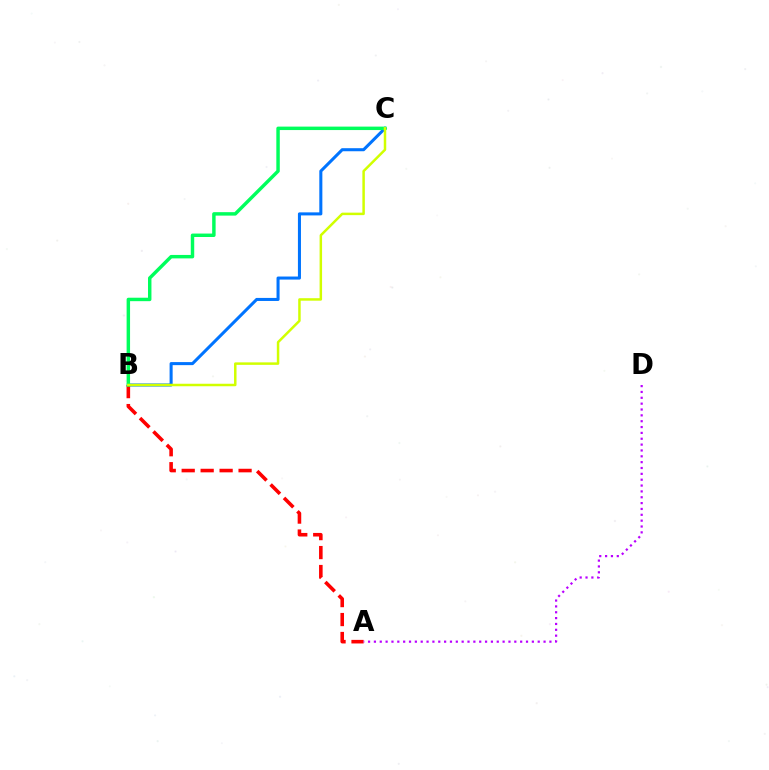{('B', 'C'): [{'color': '#0074ff', 'line_style': 'solid', 'thickness': 2.19}, {'color': '#00ff5c', 'line_style': 'solid', 'thickness': 2.48}, {'color': '#d1ff00', 'line_style': 'solid', 'thickness': 1.79}], ('A', 'B'): [{'color': '#ff0000', 'line_style': 'dashed', 'thickness': 2.58}], ('A', 'D'): [{'color': '#b900ff', 'line_style': 'dotted', 'thickness': 1.59}]}